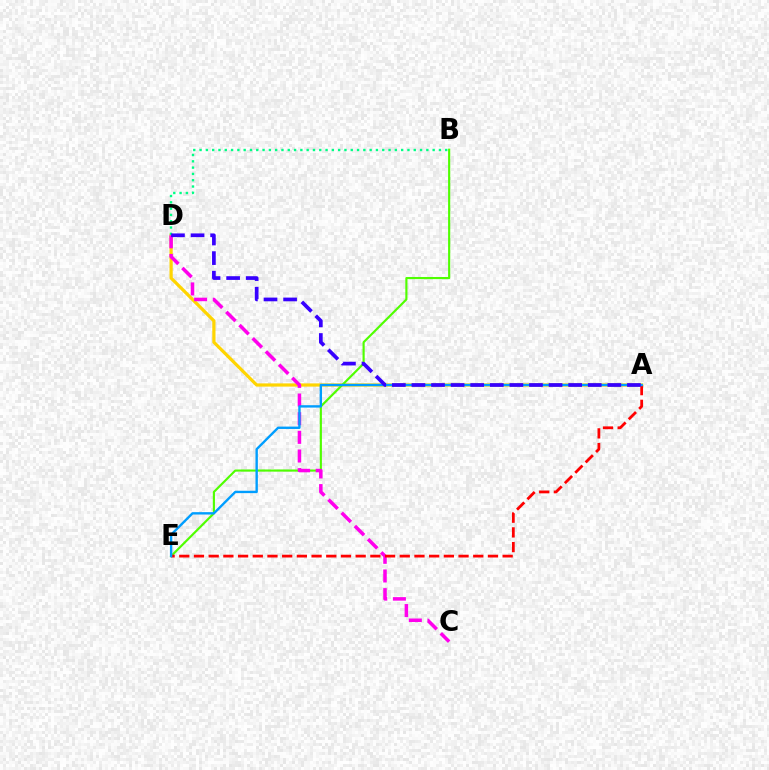{('A', 'D'): [{'color': '#ffd500', 'line_style': 'solid', 'thickness': 2.31}, {'color': '#3700ff', 'line_style': 'dashed', 'thickness': 2.66}], ('B', 'E'): [{'color': '#4fff00', 'line_style': 'solid', 'thickness': 1.55}], ('C', 'D'): [{'color': '#ff00ed', 'line_style': 'dashed', 'thickness': 2.53}], ('A', 'E'): [{'color': '#ff0000', 'line_style': 'dashed', 'thickness': 2.0}, {'color': '#009eff', 'line_style': 'solid', 'thickness': 1.71}], ('B', 'D'): [{'color': '#00ff86', 'line_style': 'dotted', 'thickness': 1.71}]}